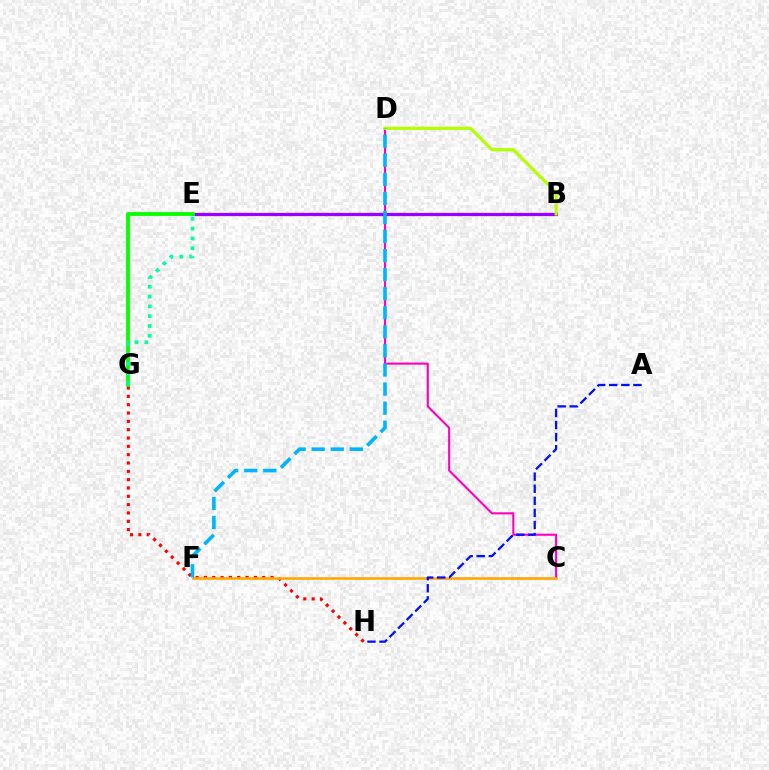{('B', 'E'): [{'color': '#9b00ff', 'line_style': 'solid', 'thickness': 2.35}], ('G', 'H'): [{'color': '#ff0000', 'line_style': 'dotted', 'thickness': 2.26}], ('C', 'D'): [{'color': '#ff00bd', 'line_style': 'solid', 'thickness': 1.52}], ('B', 'D'): [{'color': '#b3ff00', 'line_style': 'solid', 'thickness': 2.27}], ('E', 'G'): [{'color': '#08ff00', 'line_style': 'solid', 'thickness': 2.76}, {'color': '#00ff9d', 'line_style': 'dotted', 'thickness': 2.67}], ('C', 'F'): [{'color': '#ffa500', 'line_style': 'solid', 'thickness': 1.84}], ('A', 'H'): [{'color': '#0010ff', 'line_style': 'dashed', 'thickness': 1.64}], ('D', 'F'): [{'color': '#00b5ff', 'line_style': 'dashed', 'thickness': 2.59}]}